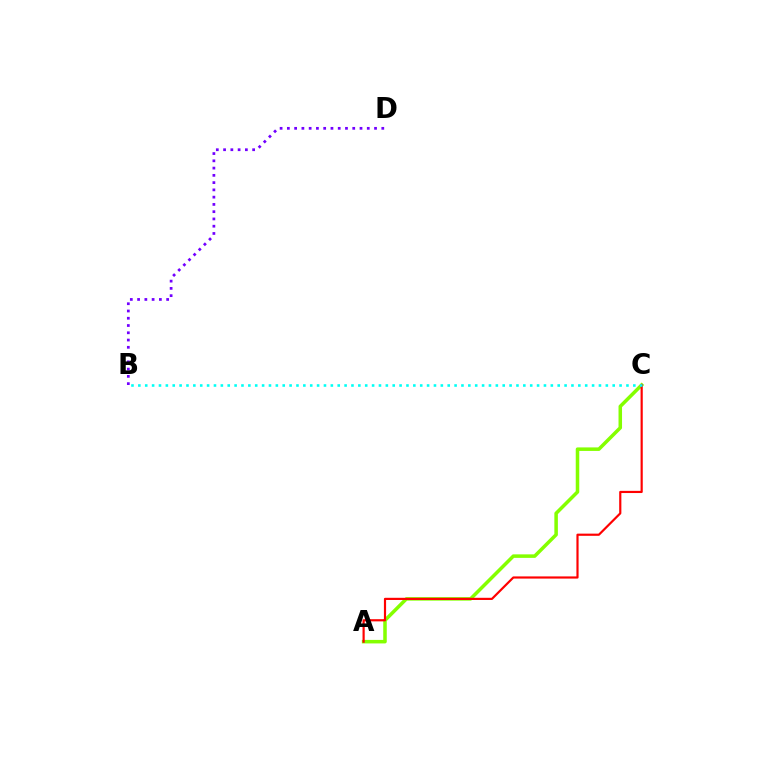{('A', 'C'): [{'color': '#84ff00', 'line_style': 'solid', 'thickness': 2.53}, {'color': '#ff0000', 'line_style': 'solid', 'thickness': 1.57}], ('B', 'C'): [{'color': '#00fff6', 'line_style': 'dotted', 'thickness': 1.87}], ('B', 'D'): [{'color': '#7200ff', 'line_style': 'dotted', 'thickness': 1.97}]}